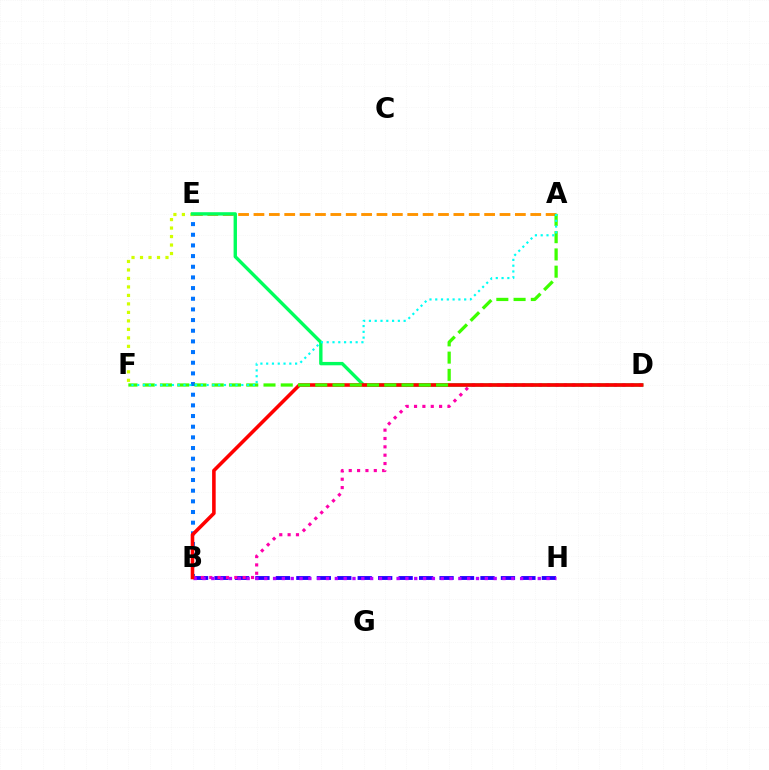{('B', 'E'): [{'color': '#0074ff', 'line_style': 'dotted', 'thickness': 2.9}], ('E', 'F'): [{'color': '#d1ff00', 'line_style': 'dotted', 'thickness': 2.31}], ('B', 'H'): [{'color': '#2500ff', 'line_style': 'dashed', 'thickness': 2.78}, {'color': '#b900ff', 'line_style': 'dotted', 'thickness': 2.4}], ('A', 'E'): [{'color': '#ff9400', 'line_style': 'dashed', 'thickness': 2.09}], ('D', 'E'): [{'color': '#00ff5c', 'line_style': 'solid', 'thickness': 2.43}], ('B', 'D'): [{'color': '#ff00ac', 'line_style': 'dotted', 'thickness': 2.27}, {'color': '#ff0000', 'line_style': 'solid', 'thickness': 2.57}], ('A', 'F'): [{'color': '#3dff00', 'line_style': 'dashed', 'thickness': 2.34}, {'color': '#00fff6', 'line_style': 'dotted', 'thickness': 1.57}]}